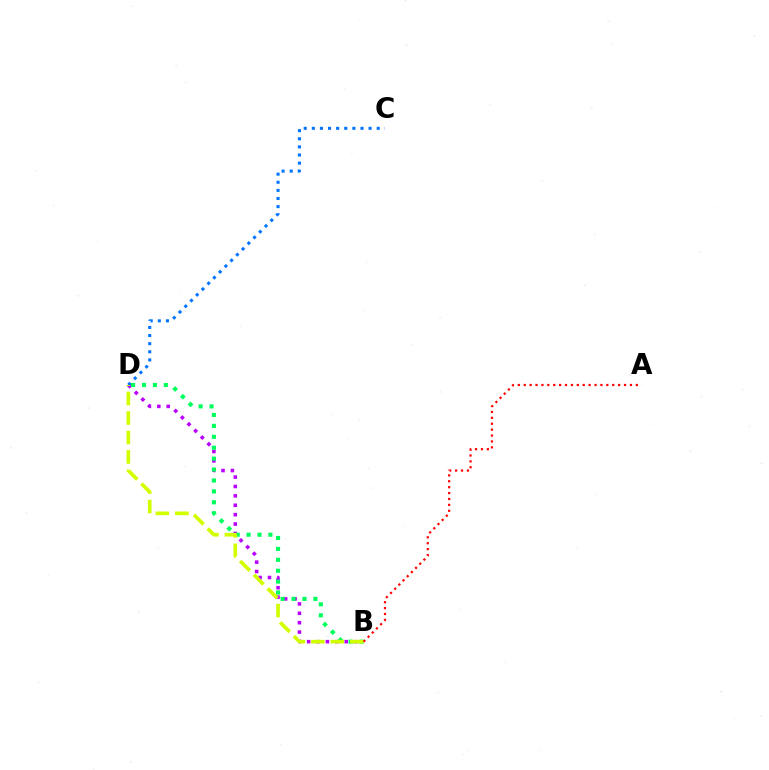{('B', 'D'): [{'color': '#b900ff', 'line_style': 'dotted', 'thickness': 2.55}, {'color': '#00ff5c', 'line_style': 'dotted', 'thickness': 2.97}, {'color': '#d1ff00', 'line_style': 'dashed', 'thickness': 2.65}], ('C', 'D'): [{'color': '#0074ff', 'line_style': 'dotted', 'thickness': 2.2}], ('A', 'B'): [{'color': '#ff0000', 'line_style': 'dotted', 'thickness': 1.6}]}